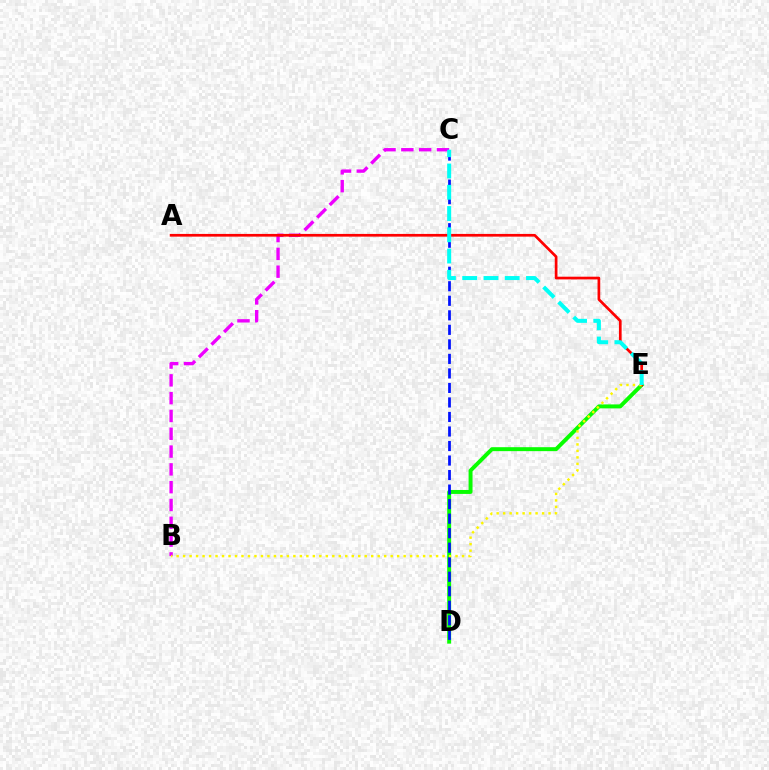{('B', 'C'): [{'color': '#ee00ff', 'line_style': 'dashed', 'thickness': 2.42}], ('D', 'E'): [{'color': '#08ff00', 'line_style': 'solid', 'thickness': 2.84}], ('C', 'D'): [{'color': '#0010ff', 'line_style': 'dashed', 'thickness': 1.97}], ('A', 'E'): [{'color': '#ff0000', 'line_style': 'solid', 'thickness': 1.95}], ('B', 'E'): [{'color': '#fcf500', 'line_style': 'dotted', 'thickness': 1.76}], ('C', 'E'): [{'color': '#00fff6', 'line_style': 'dashed', 'thickness': 2.89}]}